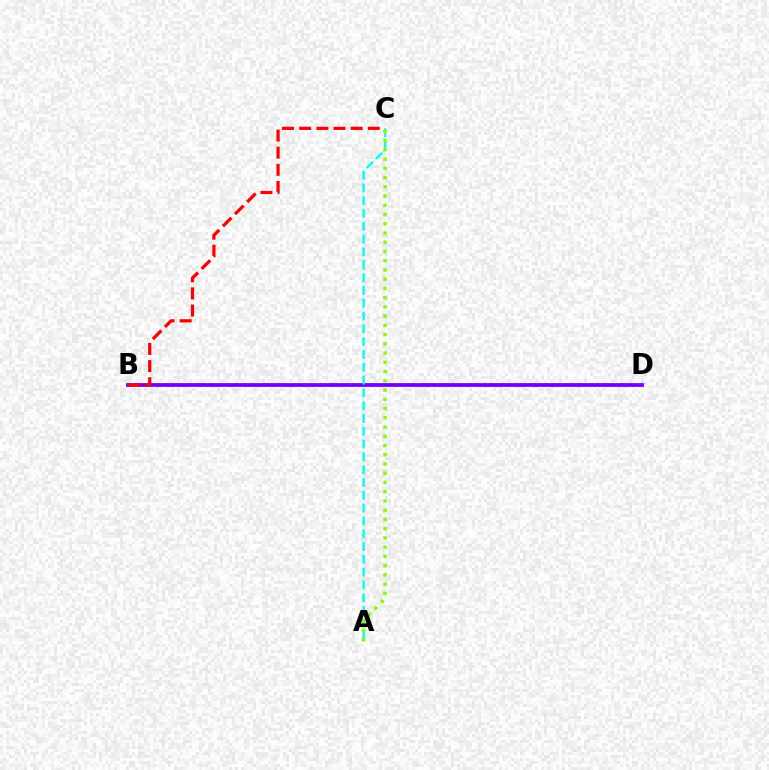{('B', 'D'): [{'color': '#7200ff', 'line_style': 'solid', 'thickness': 2.73}], ('B', 'C'): [{'color': '#ff0000', 'line_style': 'dashed', 'thickness': 2.33}], ('A', 'C'): [{'color': '#00fff6', 'line_style': 'dashed', 'thickness': 1.74}, {'color': '#84ff00', 'line_style': 'dotted', 'thickness': 2.51}]}